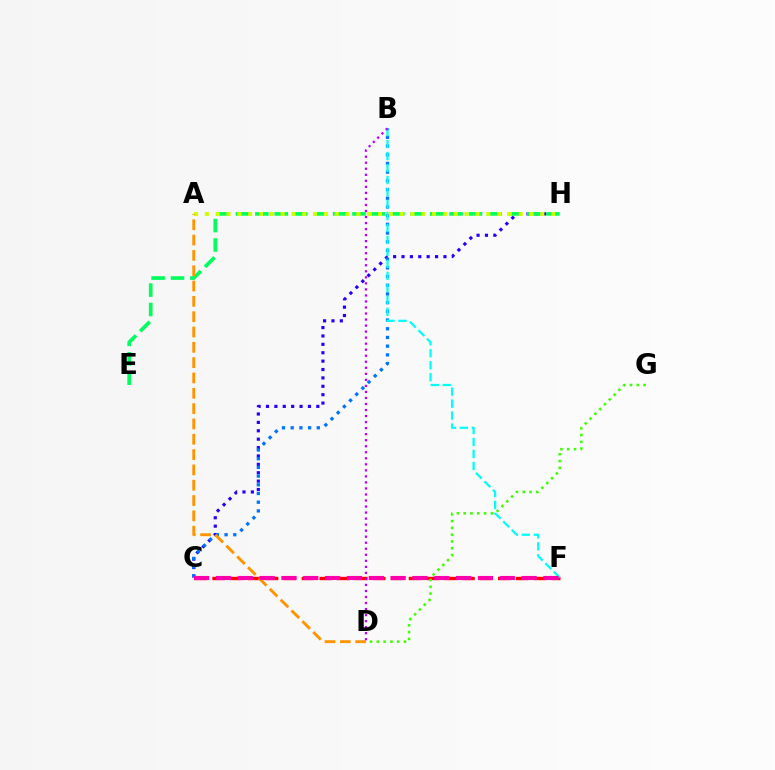{('C', 'H'): [{'color': '#2500ff', 'line_style': 'dotted', 'thickness': 2.28}], ('C', 'F'): [{'color': '#ff0000', 'line_style': 'dashed', 'thickness': 2.43}, {'color': '#ff00ac', 'line_style': 'dashed', 'thickness': 2.97}], ('B', 'C'): [{'color': '#0074ff', 'line_style': 'dotted', 'thickness': 2.36}], ('E', 'H'): [{'color': '#00ff5c', 'line_style': 'dashed', 'thickness': 2.64}], ('B', 'F'): [{'color': '#00fff6', 'line_style': 'dashed', 'thickness': 1.63}], ('B', 'D'): [{'color': '#b900ff', 'line_style': 'dotted', 'thickness': 1.64}], ('A', 'H'): [{'color': '#d1ff00', 'line_style': 'dotted', 'thickness': 2.94}], ('A', 'D'): [{'color': '#ff9400', 'line_style': 'dashed', 'thickness': 2.08}], ('D', 'G'): [{'color': '#3dff00', 'line_style': 'dotted', 'thickness': 1.84}]}